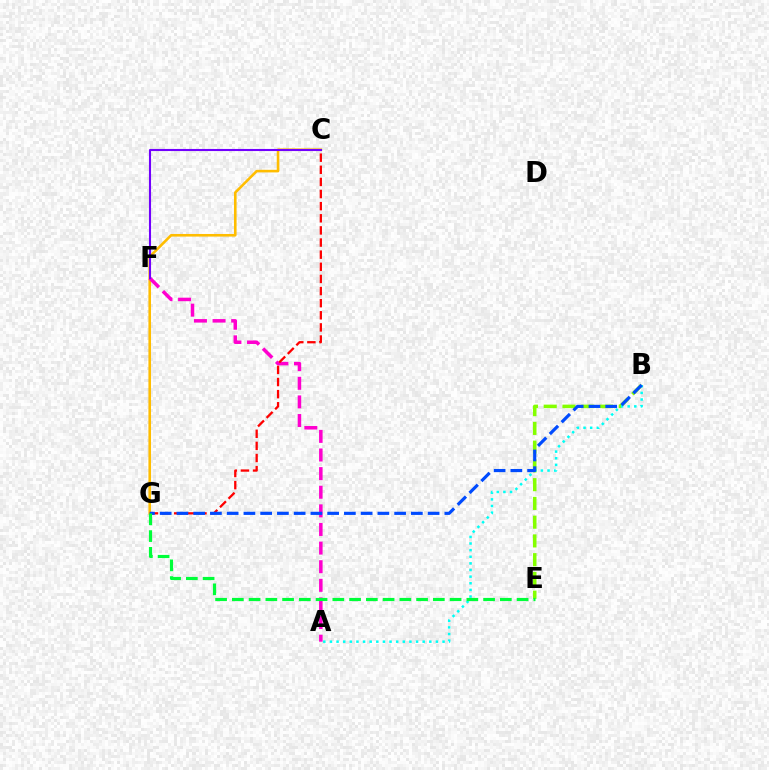{('C', 'G'): [{'color': '#ffbd00', 'line_style': 'solid', 'thickness': 1.87}, {'color': '#ff0000', 'line_style': 'dashed', 'thickness': 1.65}], ('A', 'F'): [{'color': '#ff00cf', 'line_style': 'dashed', 'thickness': 2.53}], ('B', 'E'): [{'color': '#84ff00', 'line_style': 'dashed', 'thickness': 2.55}], ('A', 'B'): [{'color': '#00fff6', 'line_style': 'dotted', 'thickness': 1.8}], ('B', 'G'): [{'color': '#004bff', 'line_style': 'dashed', 'thickness': 2.27}], ('C', 'F'): [{'color': '#7200ff', 'line_style': 'solid', 'thickness': 1.51}], ('E', 'G'): [{'color': '#00ff39', 'line_style': 'dashed', 'thickness': 2.28}]}